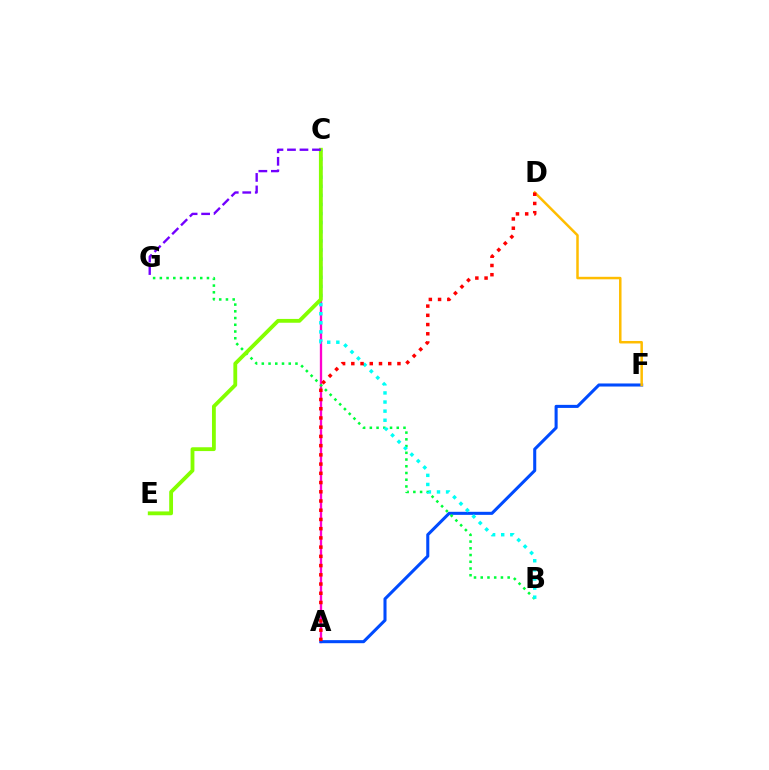{('A', 'C'): [{'color': '#ff00cf', 'line_style': 'solid', 'thickness': 1.67}], ('A', 'F'): [{'color': '#004bff', 'line_style': 'solid', 'thickness': 2.2}], ('B', 'G'): [{'color': '#00ff39', 'line_style': 'dotted', 'thickness': 1.83}], ('B', 'C'): [{'color': '#00fff6', 'line_style': 'dotted', 'thickness': 2.47}], ('D', 'F'): [{'color': '#ffbd00', 'line_style': 'solid', 'thickness': 1.8}], ('C', 'E'): [{'color': '#84ff00', 'line_style': 'solid', 'thickness': 2.75}], ('A', 'D'): [{'color': '#ff0000', 'line_style': 'dotted', 'thickness': 2.51}], ('C', 'G'): [{'color': '#7200ff', 'line_style': 'dashed', 'thickness': 1.7}]}